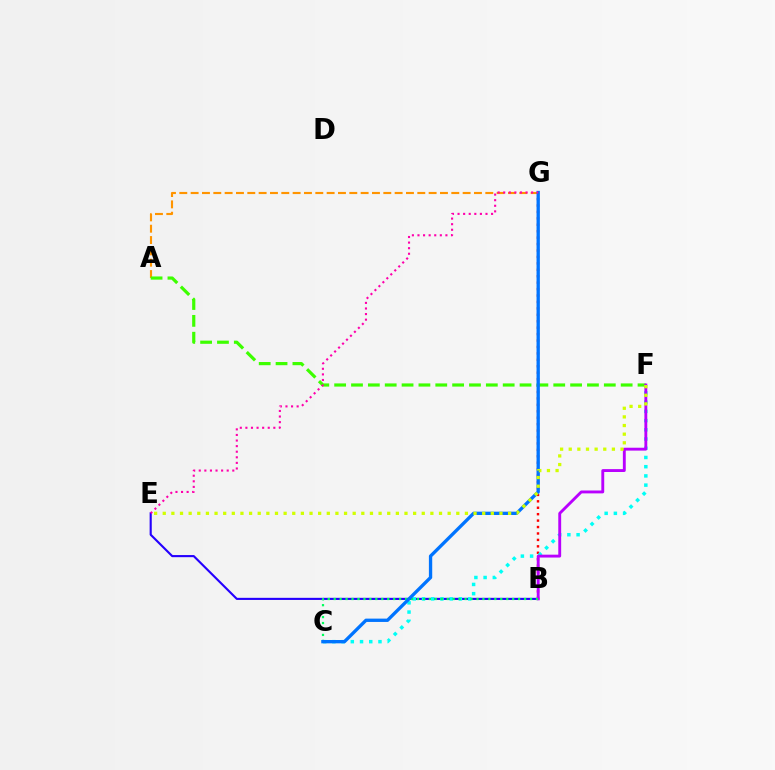{('B', 'E'): [{'color': '#2500ff', 'line_style': 'solid', 'thickness': 1.53}], ('B', 'G'): [{'color': '#ff0000', 'line_style': 'dotted', 'thickness': 1.75}], ('C', 'F'): [{'color': '#00fff6', 'line_style': 'dotted', 'thickness': 2.5}], ('A', 'G'): [{'color': '#ff9400', 'line_style': 'dashed', 'thickness': 1.54}], ('A', 'F'): [{'color': '#3dff00', 'line_style': 'dashed', 'thickness': 2.29}], ('B', 'F'): [{'color': '#b900ff', 'line_style': 'solid', 'thickness': 2.07}], ('B', 'C'): [{'color': '#00ff5c', 'line_style': 'dotted', 'thickness': 1.62}], ('C', 'G'): [{'color': '#0074ff', 'line_style': 'solid', 'thickness': 2.4}], ('E', 'G'): [{'color': '#ff00ac', 'line_style': 'dotted', 'thickness': 1.52}], ('E', 'F'): [{'color': '#d1ff00', 'line_style': 'dotted', 'thickness': 2.35}]}